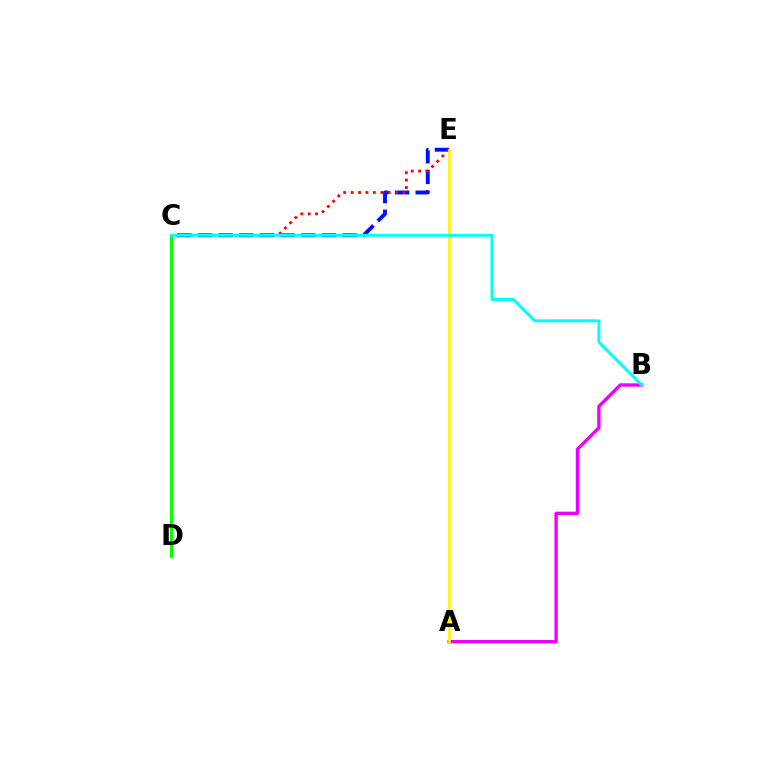{('C', 'E'): [{'color': '#0010ff', 'line_style': 'dashed', 'thickness': 2.81}, {'color': '#ff0000', 'line_style': 'dotted', 'thickness': 2.01}], ('A', 'B'): [{'color': '#ee00ff', 'line_style': 'solid', 'thickness': 2.42}], ('C', 'D'): [{'color': '#08ff00', 'line_style': 'solid', 'thickness': 2.26}], ('A', 'E'): [{'color': '#fcf500', 'line_style': 'solid', 'thickness': 1.9}], ('B', 'C'): [{'color': '#00fff6', 'line_style': 'solid', 'thickness': 2.12}]}